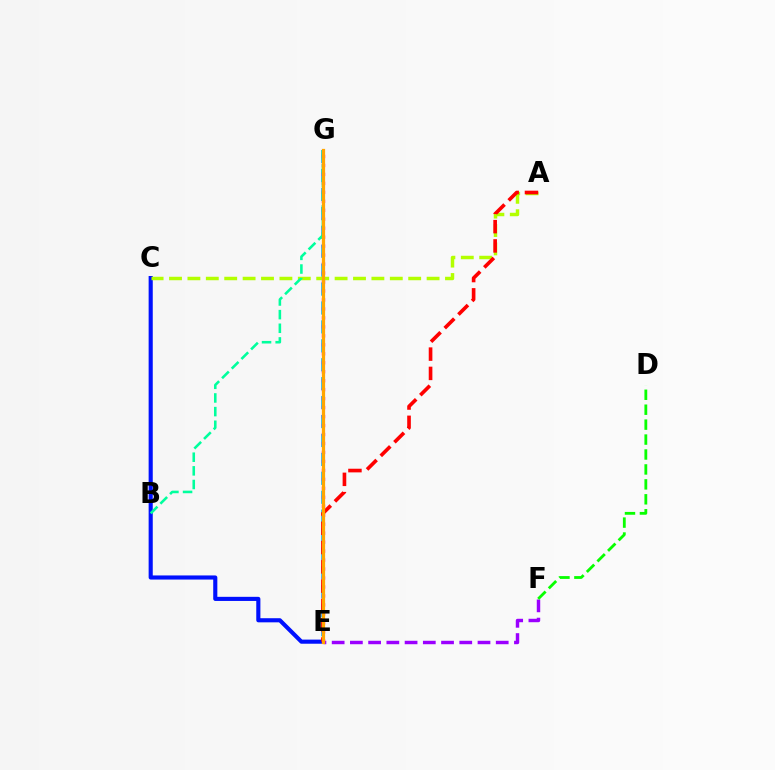{('E', 'F'): [{'color': '#9b00ff', 'line_style': 'dashed', 'thickness': 2.48}], ('D', 'F'): [{'color': '#08ff00', 'line_style': 'dashed', 'thickness': 2.03}], ('C', 'E'): [{'color': '#0010ff', 'line_style': 'solid', 'thickness': 2.97}], ('E', 'G'): [{'color': '#00b5ff', 'line_style': 'dashed', 'thickness': 2.57}, {'color': '#ff00bd', 'line_style': 'dotted', 'thickness': 2.44}, {'color': '#ffa500', 'line_style': 'solid', 'thickness': 2.32}], ('A', 'C'): [{'color': '#b3ff00', 'line_style': 'dashed', 'thickness': 2.5}], ('A', 'E'): [{'color': '#ff0000', 'line_style': 'dashed', 'thickness': 2.62}], ('B', 'G'): [{'color': '#00ff9d', 'line_style': 'dashed', 'thickness': 1.85}]}